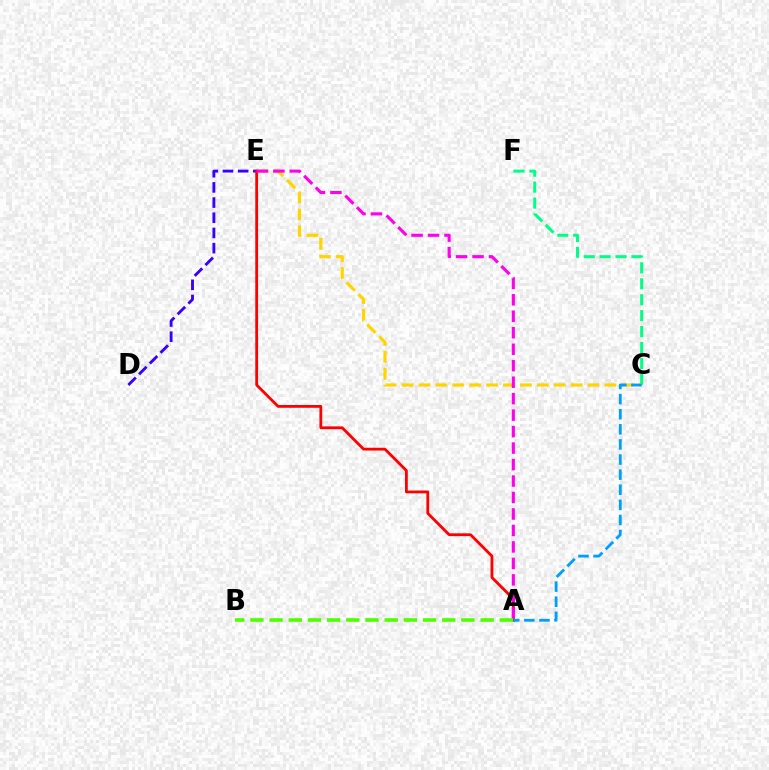{('C', 'F'): [{'color': '#00ff86', 'line_style': 'dashed', 'thickness': 2.16}], ('D', 'E'): [{'color': '#3700ff', 'line_style': 'dashed', 'thickness': 2.06}], ('C', 'E'): [{'color': '#ffd500', 'line_style': 'dashed', 'thickness': 2.3}], ('A', 'E'): [{'color': '#ff0000', 'line_style': 'solid', 'thickness': 2.01}, {'color': '#ff00ed', 'line_style': 'dashed', 'thickness': 2.24}], ('A', 'C'): [{'color': '#009eff', 'line_style': 'dashed', 'thickness': 2.05}], ('A', 'B'): [{'color': '#4fff00', 'line_style': 'dashed', 'thickness': 2.61}]}